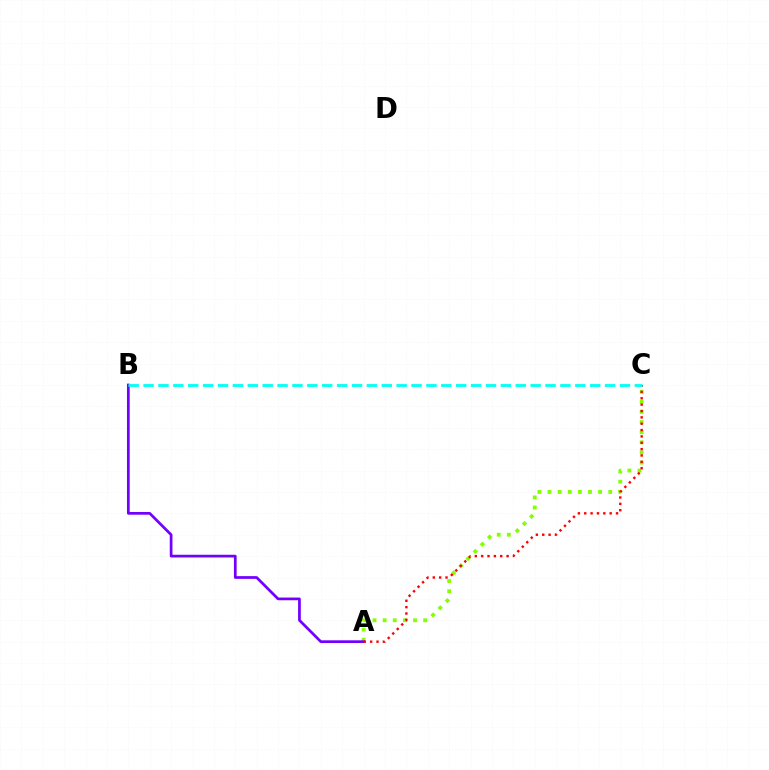{('A', 'C'): [{'color': '#84ff00', 'line_style': 'dotted', 'thickness': 2.75}, {'color': '#ff0000', 'line_style': 'dotted', 'thickness': 1.73}], ('A', 'B'): [{'color': '#7200ff', 'line_style': 'solid', 'thickness': 1.96}], ('B', 'C'): [{'color': '#00fff6', 'line_style': 'dashed', 'thickness': 2.02}]}